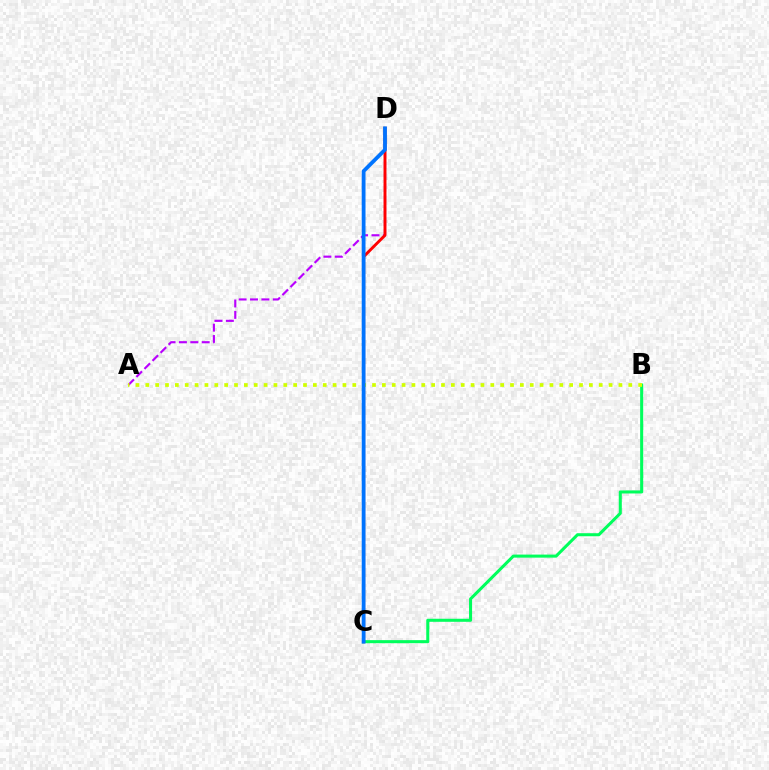{('B', 'C'): [{'color': '#00ff5c', 'line_style': 'solid', 'thickness': 2.19}], ('A', 'D'): [{'color': '#b900ff', 'line_style': 'dashed', 'thickness': 1.55}], ('C', 'D'): [{'color': '#ff0000', 'line_style': 'solid', 'thickness': 2.1}, {'color': '#0074ff', 'line_style': 'solid', 'thickness': 2.73}], ('A', 'B'): [{'color': '#d1ff00', 'line_style': 'dotted', 'thickness': 2.68}]}